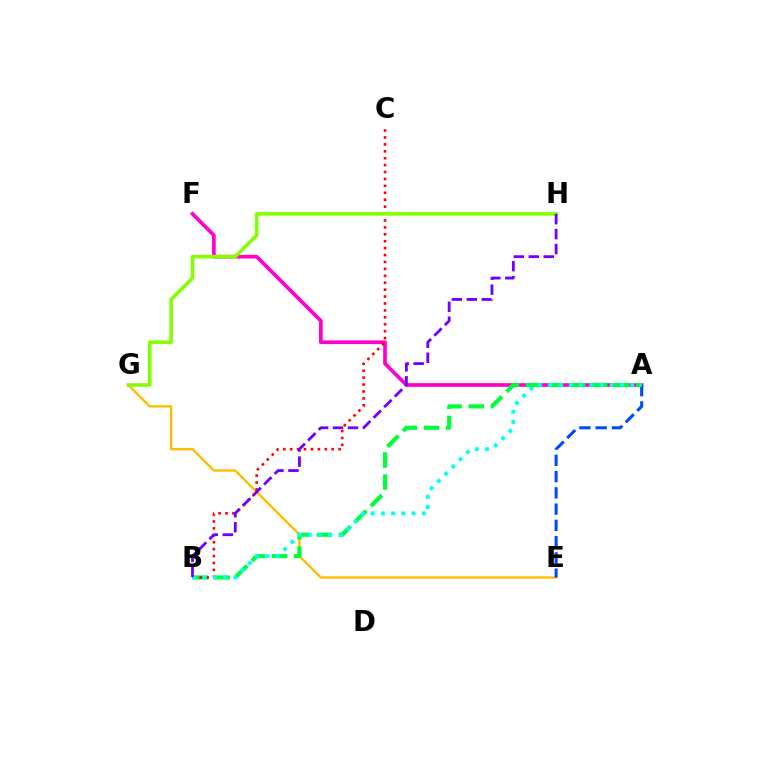{('E', 'G'): [{'color': '#ffbd00', 'line_style': 'solid', 'thickness': 1.69}], ('A', 'F'): [{'color': '#ff00cf', 'line_style': 'solid', 'thickness': 2.66}], ('A', 'E'): [{'color': '#004bff', 'line_style': 'dashed', 'thickness': 2.21}], ('A', 'B'): [{'color': '#00ff39', 'line_style': 'dashed', 'thickness': 3.0}, {'color': '#00fff6', 'line_style': 'dotted', 'thickness': 2.78}], ('B', 'C'): [{'color': '#ff0000', 'line_style': 'dotted', 'thickness': 1.88}], ('G', 'H'): [{'color': '#84ff00', 'line_style': 'solid', 'thickness': 2.59}], ('B', 'H'): [{'color': '#7200ff', 'line_style': 'dashed', 'thickness': 2.03}]}